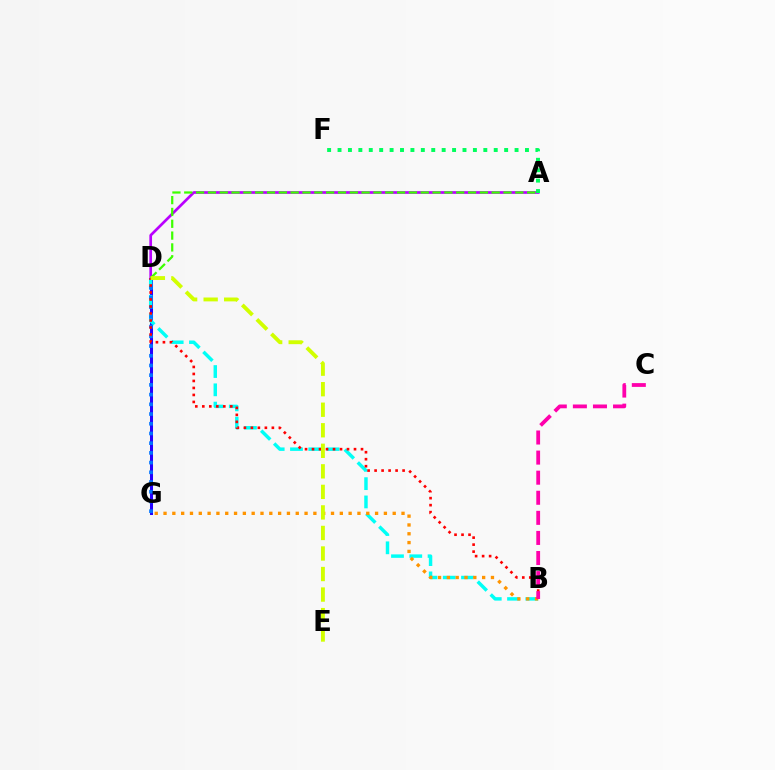{('D', 'G'): [{'color': '#2500ff', 'line_style': 'solid', 'thickness': 2.18}, {'color': '#0074ff', 'line_style': 'dotted', 'thickness': 2.64}], ('B', 'D'): [{'color': '#00fff6', 'line_style': 'dashed', 'thickness': 2.48}, {'color': '#ff0000', 'line_style': 'dotted', 'thickness': 1.9}], ('B', 'G'): [{'color': '#ff9400', 'line_style': 'dotted', 'thickness': 2.39}], ('A', 'D'): [{'color': '#b900ff', 'line_style': 'solid', 'thickness': 1.94}, {'color': '#3dff00', 'line_style': 'dashed', 'thickness': 1.61}], ('A', 'F'): [{'color': '#00ff5c', 'line_style': 'dotted', 'thickness': 2.83}], ('D', 'E'): [{'color': '#d1ff00', 'line_style': 'dashed', 'thickness': 2.79}], ('B', 'C'): [{'color': '#ff00ac', 'line_style': 'dashed', 'thickness': 2.73}]}